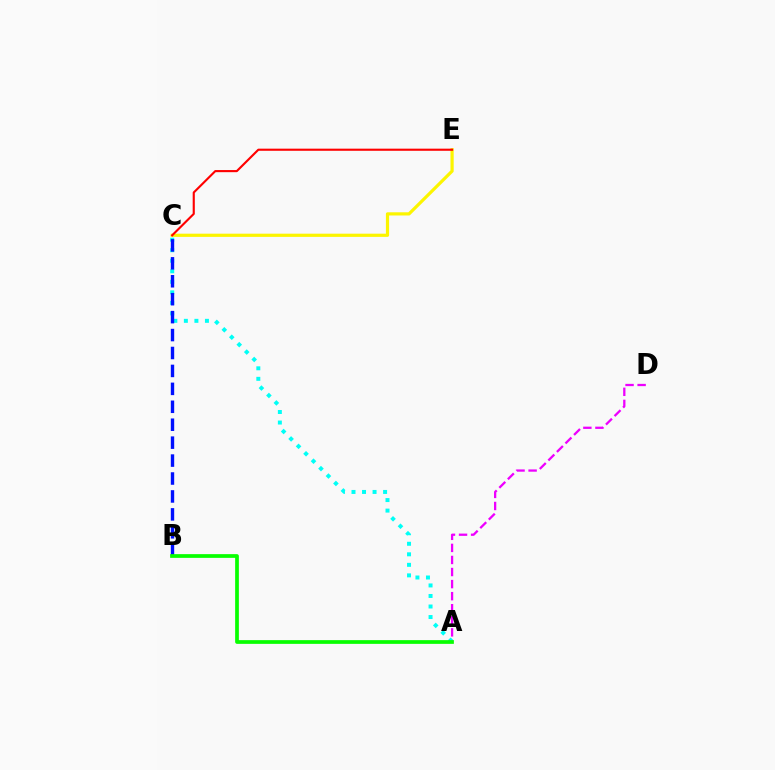{('A', 'D'): [{'color': '#ee00ff', 'line_style': 'dashed', 'thickness': 1.64}], ('A', 'C'): [{'color': '#00fff6', 'line_style': 'dotted', 'thickness': 2.86}], ('B', 'C'): [{'color': '#0010ff', 'line_style': 'dashed', 'thickness': 2.44}], ('C', 'E'): [{'color': '#fcf500', 'line_style': 'solid', 'thickness': 2.3}, {'color': '#ff0000', 'line_style': 'solid', 'thickness': 1.53}], ('A', 'B'): [{'color': '#08ff00', 'line_style': 'solid', 'thickness': 2.68}]}